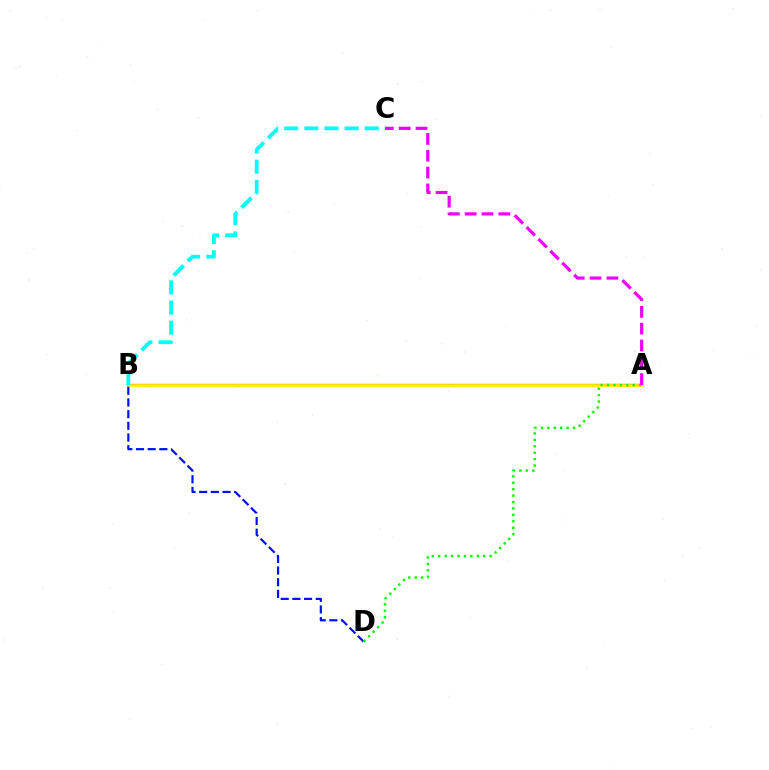{('A', 'B'): [{'color': '#ff0000', 'line_style': 'solid', 'thickness': 1.6}, {'color': '#fcf500', 'line_style': 'solid', 'thickness': 1.99}], ('B', 'D'): [{'color': '#0010ff', 'line_style': 'dashed', 'thickness': 1.59}], ('B', 'C'): [{'color': '#00fff6', 'line_style': 'dashed', 'thickness': 2.74}], ('A', 'D'): [{'color': '#08ff00', 'line_style': 'dotted', 'thickness': 1.75}], ('A', 'C'): [{'color': '#ee00ff', 'line_style': 'dashed', 'thickness': 2.29}]}